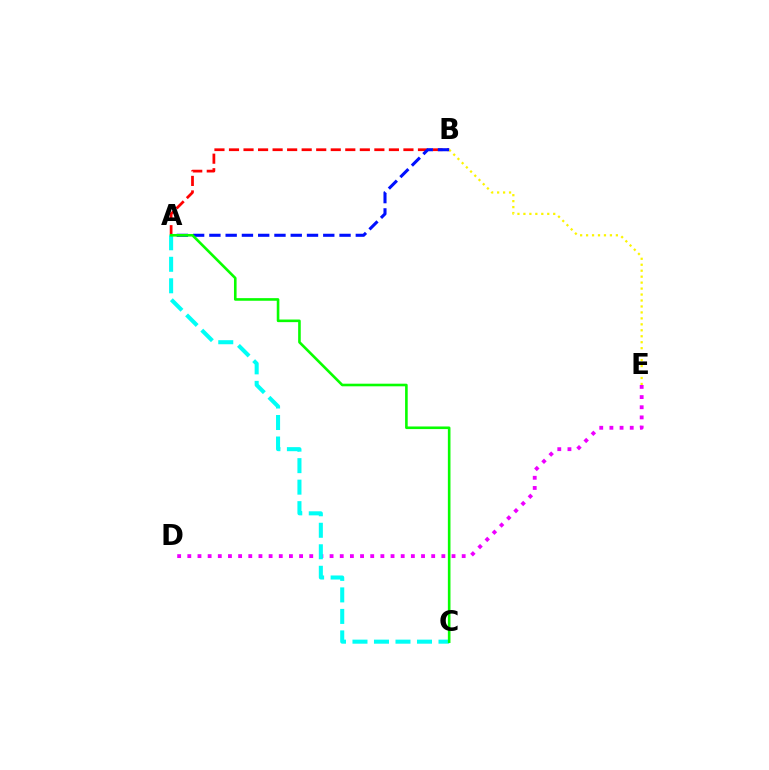{('A', 'B'): [{'color': '#ff0000', 'line_style': 'dashed', 'thickness': 1.97}, {'color': '#0010ff', 'line_style': 'dashed', 'thickness': 2.21}], ('B', 'E'): [{'color': '#fcf500', 'line_style': 'dotted', 'thickness': 1.62}], ('D', 'E'): [{'color': '#ee00ff', 'line_style': 'dotted', 'thickness': 2.76}], ('A', 'C'): [{'color': '#00fff6', 'line_style': 'dashed', 'thickness': 2.92}, {'color': '#08ff00', 'line_style': 'solid', 'thickness': 1.88}]}